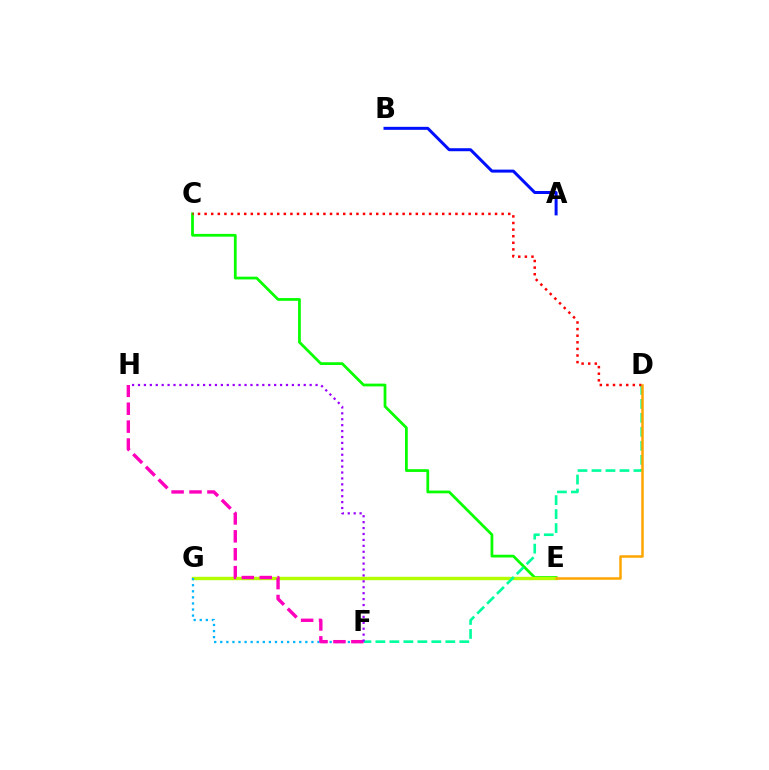{('C', 'E'): [{'color': '#08ff00', 'line_style': 'solid', 'thickness': 1.99}], ('E', 'G'): [{'color': '#b3ff00', 'line_style': 'solid', 'thickness': 2.43}], ('D', 'F'): [{'color': '#00ff9d', 'line_style': 'dashed', 'thickness': 1.9}], ('C', 'D'): [{'color': '#ff0000', 'line_style': 'dotted', 'thickness': 1.79}], ('A', 'B'): [{'color': '#0010ff', 'line_style': 'solid', 'thickness': 2.16}], ('D', 'E'): [{'color': '#ffa500', 'line_style': 'solid', 'thickness': 1.8}], ('F', 'G'): [{'color': '#00b5ff', 'line_style': 'dotted', 'thickness': 1.65}], ('F', 'H'): [{'color': '#ff00bd', 'line_style': 'dashed', 'thickness': 2.43}, {'color': '#9b00ff', 'line_style': 'dotted', 'thickness': 1.61}]}